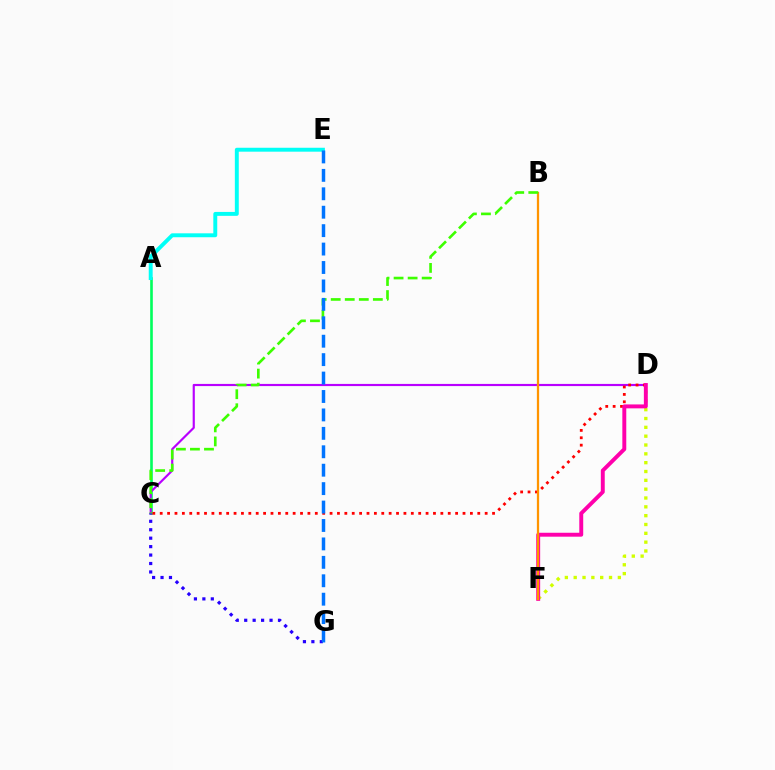{('A', 'C'): [{'color': '#00ff5c', 'line_style': 'solid', 'thickness': 1.89}], ('C', 'D'): [{'color': '#b900ff', 'line_style': 'solid', 'thickness': 1.56}, {'color': '#ff0000', 'line_style': 'dotted', 'thickness': 2.01}], ('C', 'G'): [{'color': '#2500ff', 'line_style': 'dotted', 'thickness': 2.29}], ('D', 'F'): [{'color': '#d1ff00', 'line_style': 'dotted', 'thickness': 2.4}, {'color': '#ff00ac', 'line_style': 'solid', 'thickness': 2.83}], ('A', 'E'): [{'color': '#00fff6', 'line_style': 'solid', 'thickness': 2.82}], ('B', 'F'): [{'color': '#ff9400', 'line_style': 'solid', 'thickness': 1.63}], ('B', 'C'): [{'color': '#3dff00', 'line_style': 'dashed', 'thickness': 1.91}], ('E', 'G'): [{'color': '#0074ff', 'line_style': 'dashed', 'thickness': 2.5}]}